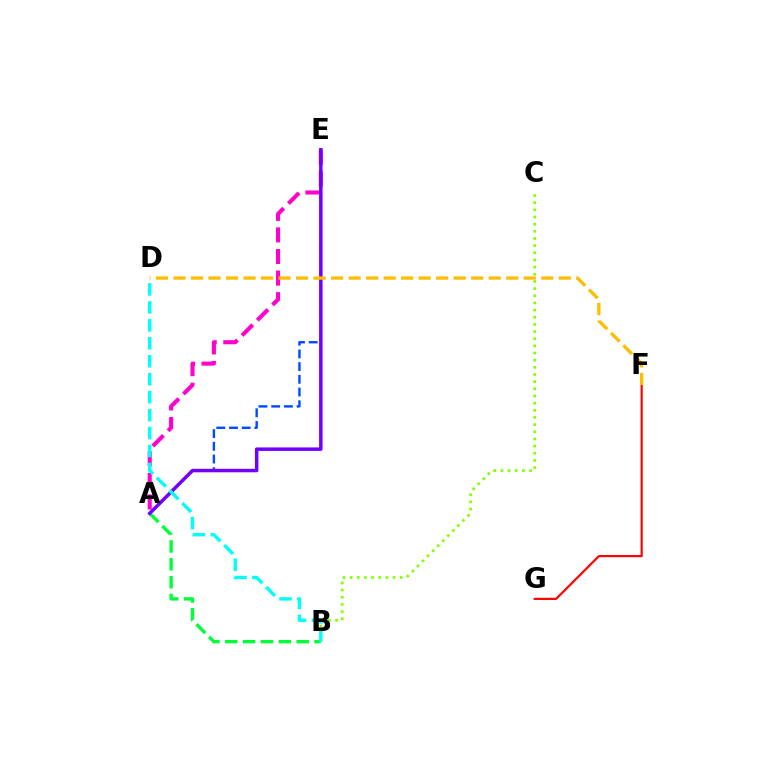{('B', 'C'): [{'color': '#84ff00', 'line_style': 'dotted', 'thickness': 1.95}], ('A', 'B'): [{'color': '#00ff39', 'line_style': 'dashed', 'thickness': 2.43}], ('A', 'E'): [{'color': '#ff00cf', 'line_style': 'dashed', 'thickness': 2.93}, {'color': '#004bff', 'line_style': 'dashed', 'thickness': 1.73}, {'color': '#7200ff', 'line_style': 'solid', 'thickness': 2.51}], ('F', 'G'): [{'color': '#ff0000', 'line_style': 'solid', 'thickness': 1.56}], ('D', 'F'): [{'color': '#ffbd00', 'line_style': 'dashed', 'thickness': 2.38}], ('B', 'D'): [{'color': '#00fff6', 'line_style': 'dashed', 'thickness': 2.44}]}